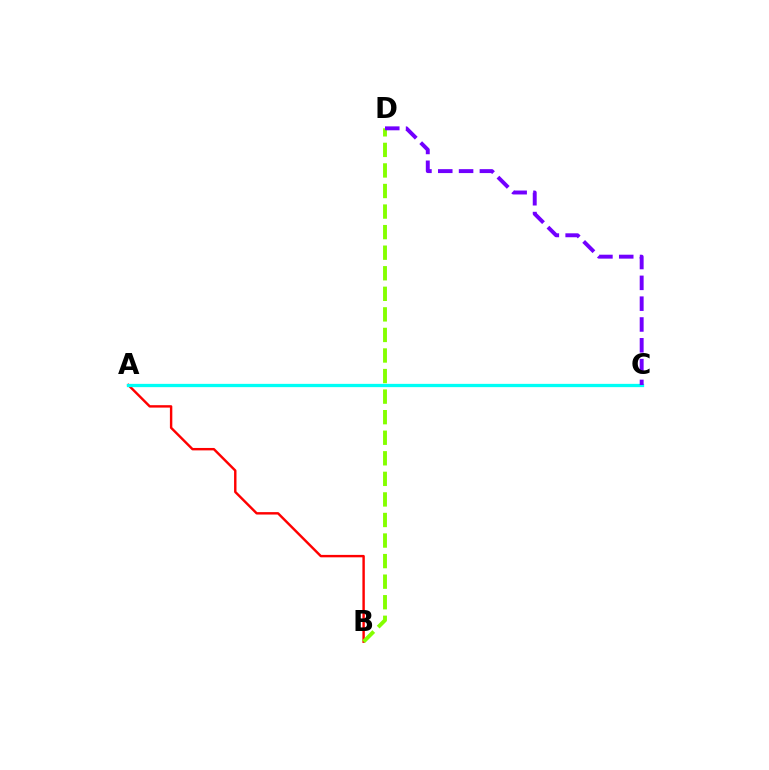{('A', 'B'): [{'color': '#ff0000', 'line_style': 'solid', 'thickness': 1.74}], ('A', 'C'): [{'color': '#00fff6', 'line_style': 'solid', 'thickness': 2.36}], ('B', 'D'): [{'color': '#84ff00', 'line_style': 'dashed', 'thickness': 2.79}], ('C', 'D'): [{'color': '#7200ff', 'line_style': 'dashed', 'thickness': 2.83}]}